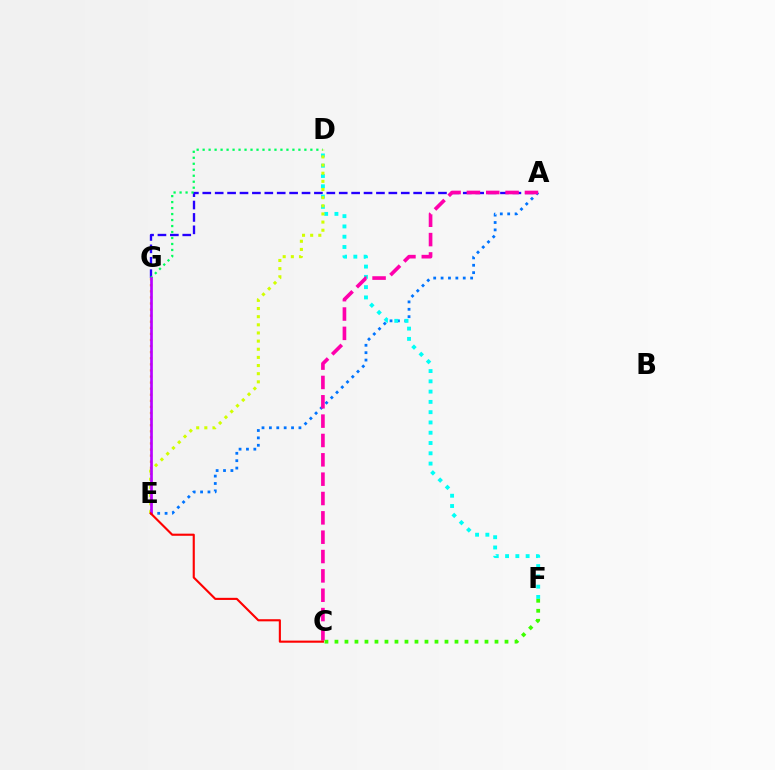{('A', 'E'): [{'color': '#0074ff', 'line_style': 'dotted', 'thickness': 2.01}], ('E', 'G'): [{'color': '#ff9400', 'line_style': 'dotted', 'thickness': 1.65}, {'color': '#b900ff', 'line_style': 'solid', 'thickness': 1.94}], ('A', 'G'): [{'color': '#2500ff', 'line_style': 'dashed', 'thickness': 1.69}], ('D', 'G'): [{'color': '#00ff5c', 'line_style': 'dotted', 'thickness': 1.63}], ('D', 'F'): [{'color': '#00fff6', 'line_style': 'dotted', 'thickness': 2.79}], ('D', 'E'): [{'color': '#d1ff00', 'line_style': 'dotted', 'thickness': 2.21}], ('A', 'C'): [{'color': '#ff00ac', 'line_style': 'dashed', 'thickness': 2.63}], ('C', 'F'): [{'color': '#3dff00', 'line_style': 'dotted', 'thickness': 2.72}], ('C', 'E'): [{'color': '#ff0000', 'line_style': 'solid', 'thickness': 1.53}]}